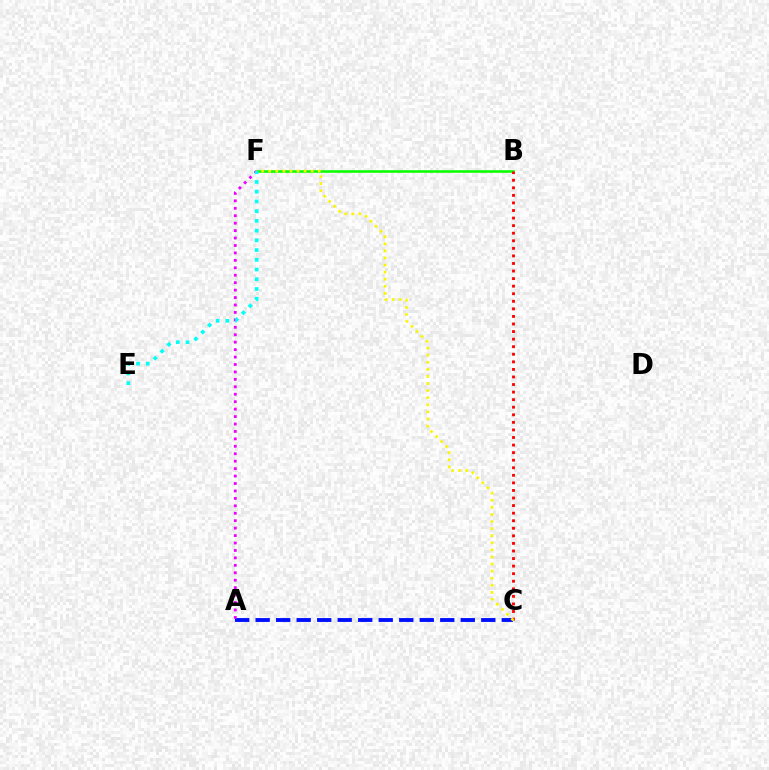{('B', 'F'): [{'color': '#08ff00', 'line_style': 'solid', 'thickness': 1.84}], ('B', 'C'): [{'color': '#ff0000', 'line_style': 'dotted', 'thickness': 2.06}], ('A', 'C'): [{'color': '#0010ff', 'line_style': 'dashed', 'thickness': 2.79}], ('A', 'F'): [{'color': '#ee00ff', 'line_style': 'dotted', 'thickness': 2.02}], ('C', 'F'): [{'color': '#fcf500', 'line_style': 'dotted', 'thickness': 1.92}], ('E', 'F'): [{'color': '#00fff6', 'line_style': 'dotted', 'thickness': 2.64}]}